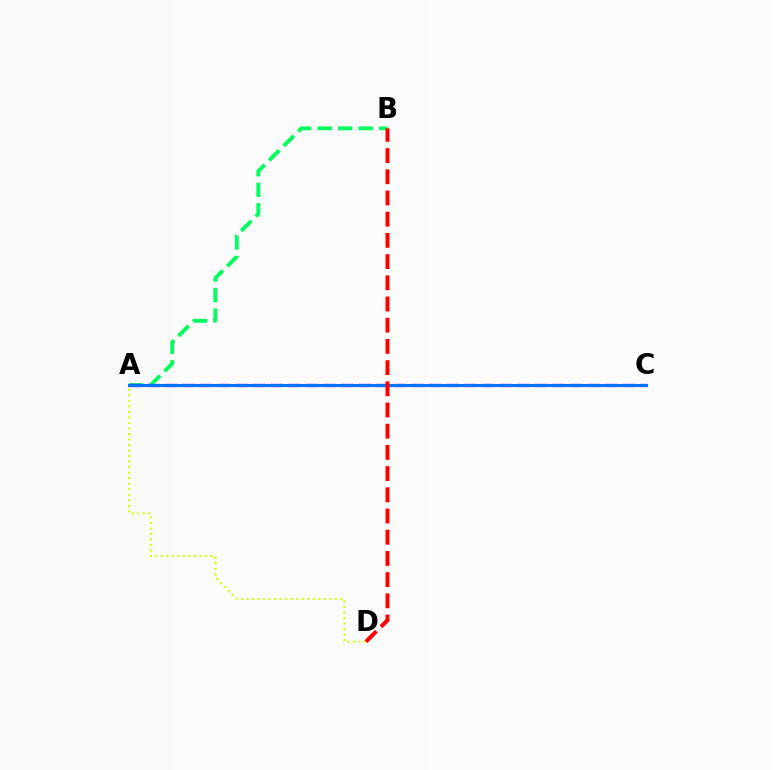{('A', 'B'): [{'color': '#00ff5c', 'line_style': 'dashed', 'thickness': 2.79}], ('A', 'C'): [{'color': '#b900ff', 'line_style': 'dashed', 'thickness': 2.39}, {'color': '#0074ff', 'line_style': 'solid', 'thickness': 2.2}], ('A', 'D'): [{'color': '#d1ff00', 'line_style': 'dotted', 'thickness': 1.5}], ('B', 'D'): [{'color': '#ff0000', 'line_style': 'dashed', 'thickness': 2.88}]}